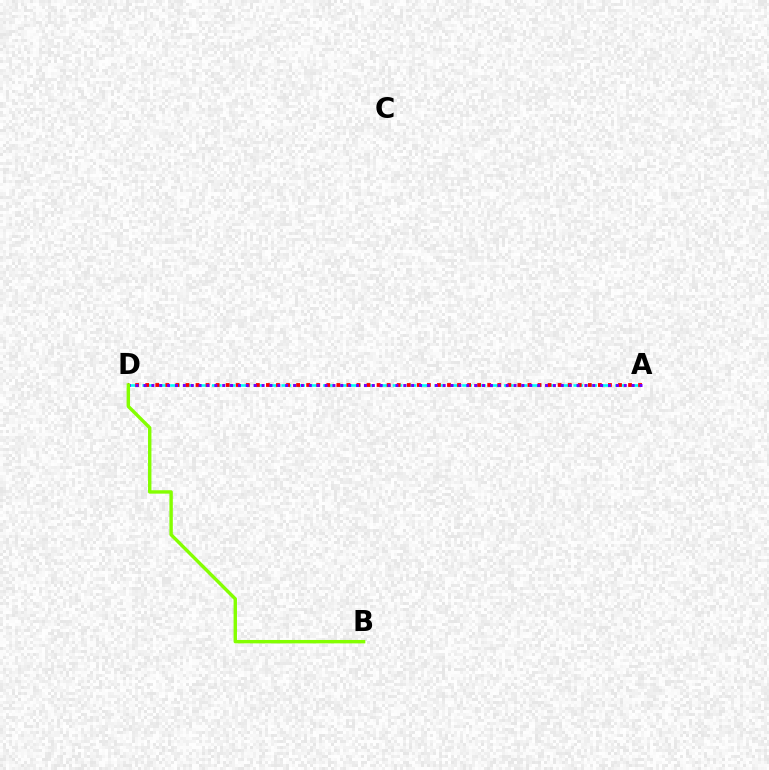{('A', 'D'): [{'color': '#00fff6', 'line_style': 'dashed', 'thickness': 1.89}, {'color': '#ff0000', 'line_style': 'dotted', 'thickness': 2.73}, {'color': '#7200ff', 'line_style': 'dotted', 'thickness': 2.14}], ('B', 'D'): [{'color': '#84ff00', 'line_style': 'solid', 'thickness': 2.45}]}